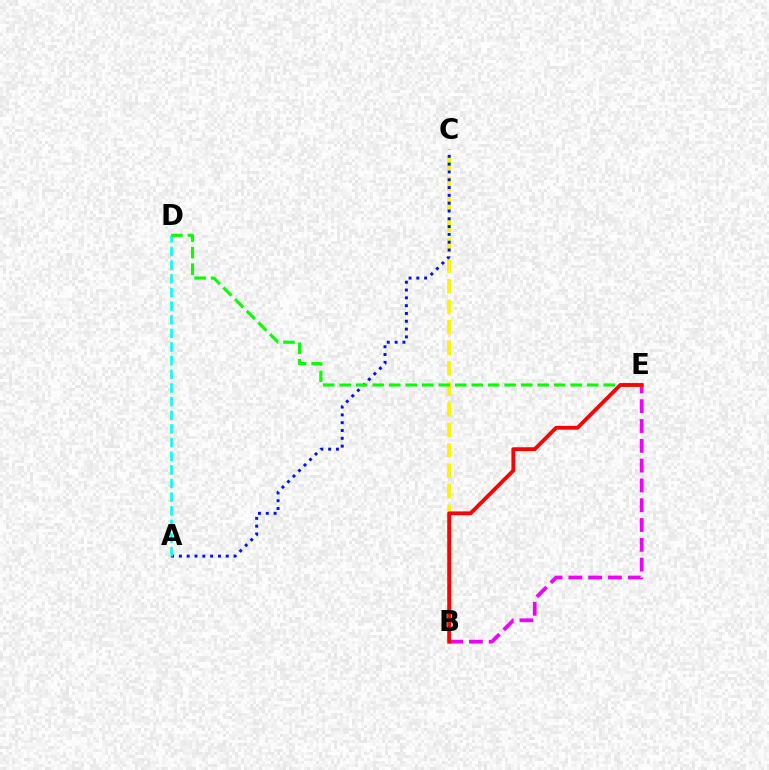{('B', 'C'): [{'color': '#fcf500', 'line_style': 'dashed', 'thickness': 2.79}], ('B', 'E'): [{'color': '#ee00ff', 'line_style': 'dashed', 'thickness': 2.69}, {'color': '#ff0000', 'line_style': 'solid', 'thickness': 2.76}], ('A', 'C'): [{'color': '#0010ff', 'line_style': 'dotted', 'thickness': 2.12}], ('A', 'D'): [{'color': '#00fff6', 'line_style': 'dashed', 'thickness': 1.85}], ('D', 'E'): [{'color': '#08ff00', 'line_style': 'dashed', 'thickness': 2.24}]}